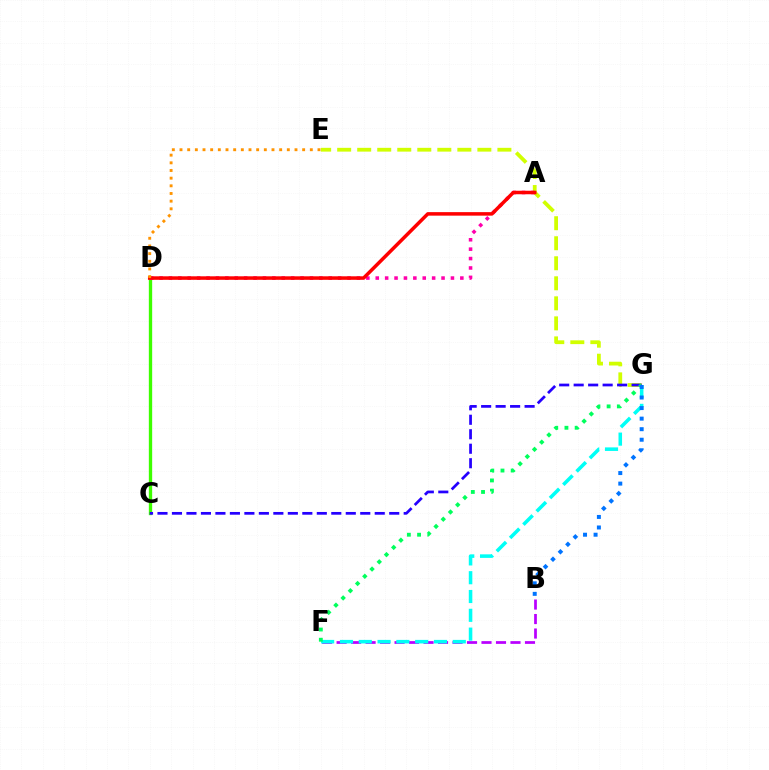{('E', 'G'): [{'color': '#d1ff00', 'line_style': 'dashed', 'thickness': 2.72}], ('B', 'F'): [{'color': '#b900ff', 'line_style': 'dashed', 'thickness': 1.97}], ('F', 'G'): [{'color': '#00fff6', 'line_style': 'dashed', 'thickness': 2.55}, {'color': '#00ff5c', 'line_style': 'dotted', 'thickness': 2.77}], ('C', 'D'): [{'color': '#3dff00', 'line_style': 'solid', 'thickness': 2.4}], ('C', 'G'): [{'color': '#2500ff', 'line_style': 'dashed', 'thickness': 1.97}], ('A', 'D'): [{'color': '#ff00ac', 'line_style': 'dotted', 'thickness': 2.55}, {'color': '#ff0000', 'line_style': 'solid', 'thickness': 2.53}], ('B', 'G'): [{'color': '#0074ff', 'line_style': 'dotted', 'thickness': 2.87}], ('D', 'E'): [{'color': '#ff9400', 'line_style': 'dotted', 'thickness': 2.08}]}